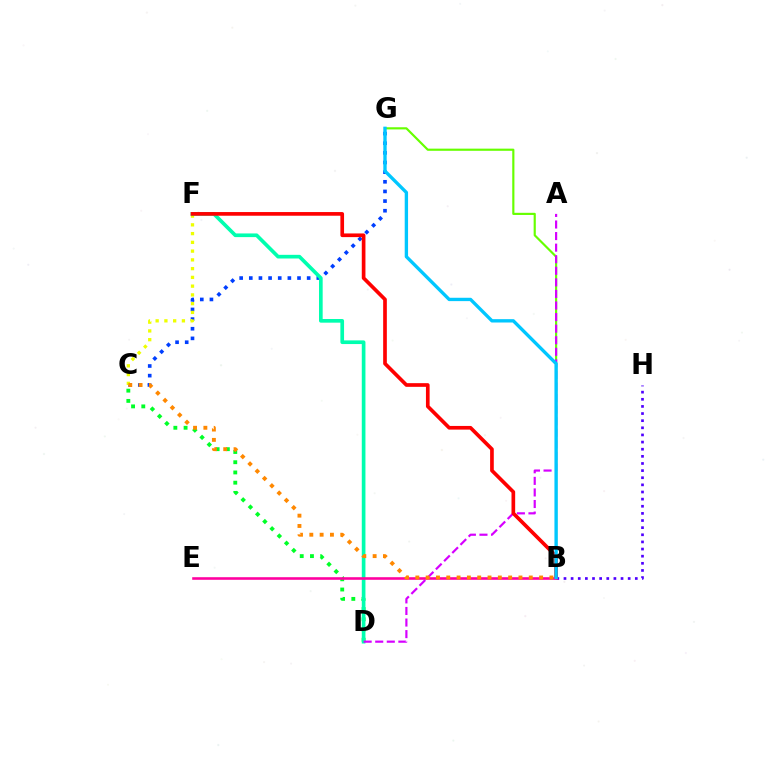{('C', 'D'): [{'color': '#00ff27', 'line_style': 'dotted', 'thickness': 2.78}], ('B', 'H'): [{'color': '#4f00ff', 'line_style': 'dotted', 'thickness': 1.94}], ('C', 'G'): [{'color': '#003fff', 'line_style': 'dotted', 'thickness': 2.62}], ('C', 'F'): [{'color': '#eeff00', 'line_style': 'dotted', 'thickness': 2.38}], ('B', 'G'): [{'color': '#66ff00', 'line_style': 'solid', 'thickness': 1.56}, {'color': '#00c7ff', 'line_style': 'solid', 'thickness': 2.41}], ('D', 'F'): [{'color': '#00ffaf', 'line_style': 'solid', 'thickness': 2.64}], ('A', 'D'): [{'color': '#d600ff', 'line_style': 'dashed', 'thickness': 1.57}], ('B', 'F'): [{'color': '#ff0000', 'line_style': 'solid', 'thickness': 2.64}], ('B', 'E'): [{'color': '#ff00a0', 'line_style': 'solid', 'thickness': 1.87}], ('B', 'C'): [{'color': '#ff8800', 'line_style': 'dotted', 'thickness': 2.8}]}